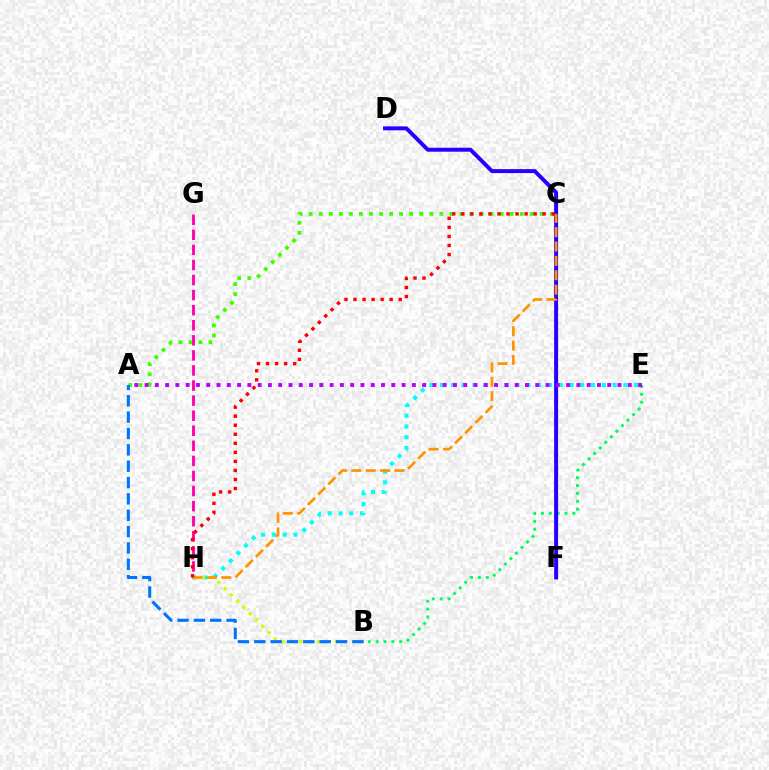{('B', 'E'): [{'color': '#00ff5c', 'line_style': 'dotted', 'thickness': 2.13}], ('D', 'F'): [{'color': '#2500ff', 'line_style': 'solid', 'thickness': 2.84}], ('A', 'C'): [{'color': '#3dff00', 'line_style': 'dotted', 'thickness': 2.73}], ('G', 'H'): [{'color': '#ff00ac', 'line_style': 'dashed', 'thickness': 2.05}], ('E', 'H'): [{'color': '#00fff6', 'line_style': 'dotted', 'thickness': 2.93}], ('B', 'H'): [{'color': '#d1ff00', 'line_style': 'dotted', 'thickness': 2.41}], ('C', 'H'): [{'color': '#ff9400', 'line_style': 'dashed', 'thickness': 1.95}, {'color': '#ff0000', 'line_style': 'dotted', 'thickness': 2.46}], ('A', 'B'): [{'color': '#0074ff', 'line_style': 'dashed', 'thickness': 2.22}], ('A', 'E'): [{'color': '#b900ff', 'line_style': 'dotted', 'thickness': 2.79}]}